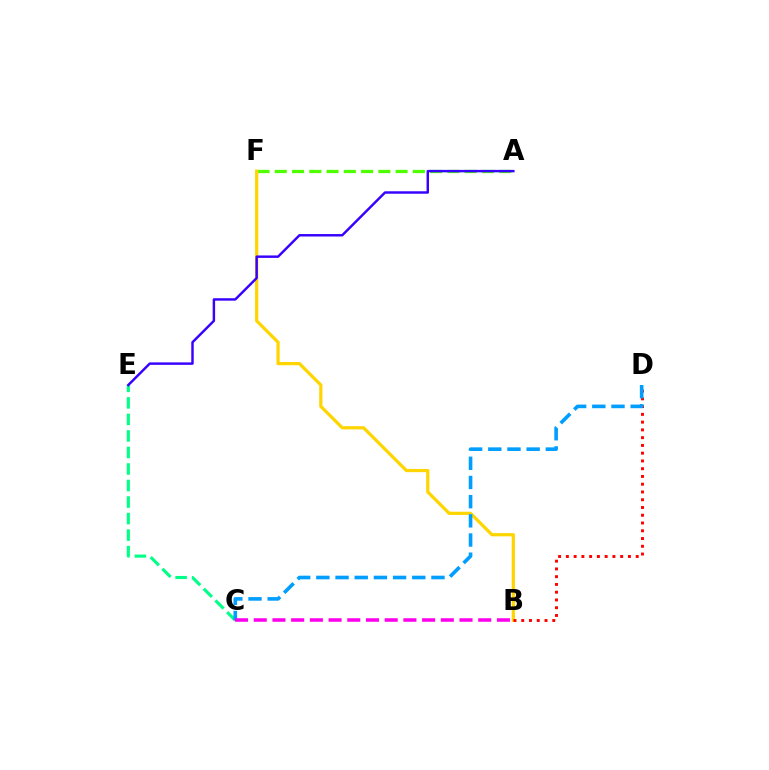{('A', 'F'): [{'color': '#4fff00', 'line_style': 'dashed', 'thickness': 2.34}], ('C', 'E'): [{'color': '#00ff86', 'line_style': 'dashed', 'thickness': 2.25}], ('B', 'F'): [{'color': '#ffd500', 'line_style': 'solid', 'thickness': 2.32}], ('B', 'D'): [{'color': '#ff0000', 'line_style': 'dotted', 'thickness': 2.11}], ('C', 'D'): [{'color': '#009eff', 'line_style': 'dashed', 'thickness': 2.61}], ('A', 'E'): [{'color': '#3700ff', 'line_style': 'solid', 'thickness': 1.76}], ('B', 'C'): [{'color': '#ff00ed', 'line_style': 'dashed', 'thickness': 2.54}]}